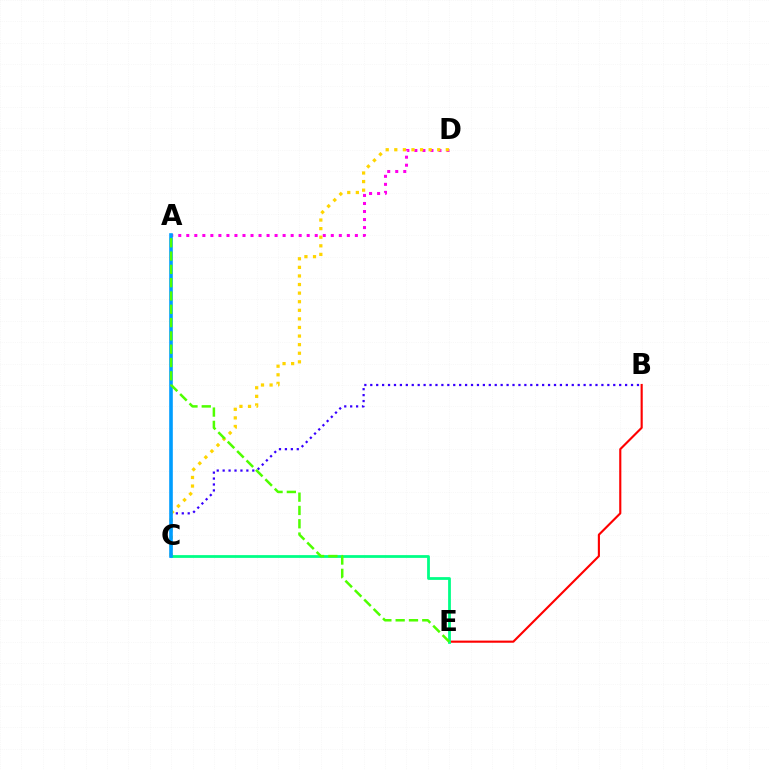{('A', 'D'): [{'color': '#ff00ed', 'line_style': 'dotted', 'thickness': 2.18}], ('B', 'C'): [{'color': '#3700ff', 'line_style': 'dotted', 'thickness': 1.61}], ('C', 'D'): [{'color': '#ffd500', 'line_style': 'dotted', 'thickness': 2.33}], ('B', 'E'): [{'color': '#ff0000', 'line_style': 'solid', 'thickness': 1.54}], ('C', 'E'): [{'color': '#00ff86', 'line_style': 'solid', 'thickness': 2.0}], ('A', 'C'): [{'color': '#009eff', 'line_style': 'solid', 'thickness': 2.61}], ('A', 'E'): [{'color': '#4fff00', 'line_style': 'dashed', 'thickness': 1.81}]}